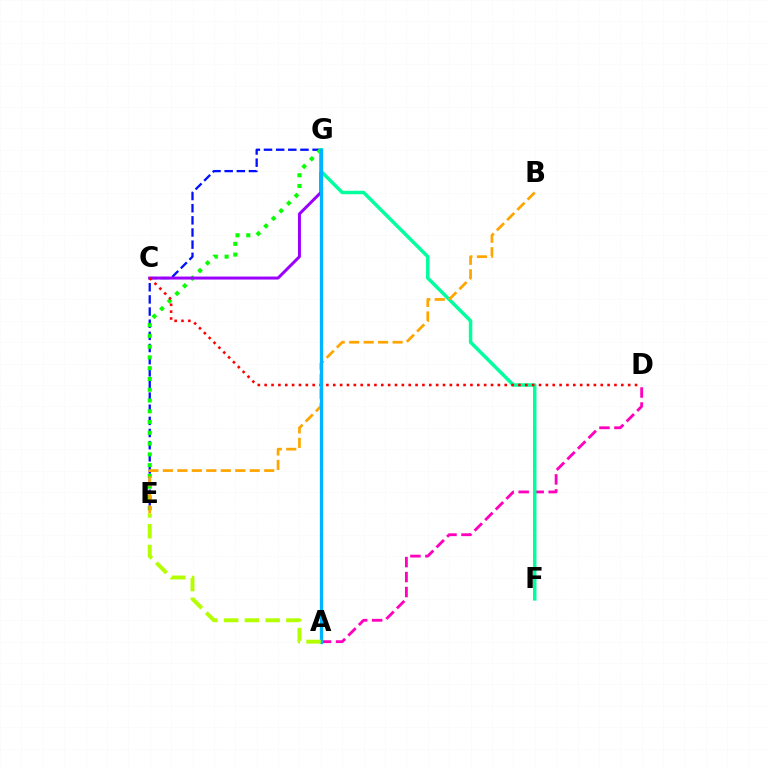{('A', 'D'): [{'color': '#ff00bd', 'line_style': 'dashed', 'thickness': 2.04}], ('E', 'G'): [{'color': '#0010ff', 'line_style': 'dashed', 'thickness': 1.65}, {'color': '#08ff00', 'line_style': 'dotted', 'thickness': 2.93}], ('C', 'G'): [{'color': '#9b00ff', 'line_style': 'solid', 'thickness': 2.15}], ('F', 'G'): [{'color': '#00ff9d', 'line_style': 'solid', 'thickness': 2.5}], ('C', 'D'): [{'color': '#ff0000', 'line_style': 'dotted', 'thickness': 1.86}], ('B', 'E'): [{'color': '#ffa500', 'line_style': 'dashed', 'thickness': 1.97}], ('A', 'G'): [{'color': '#00b5ff', 'line_style': 'solid', 'thickness': 2.35}], ('A', 'E'): [{'color': '#b3ff00', 'line_style': 'dashed', 'thickness': 2.82}]}